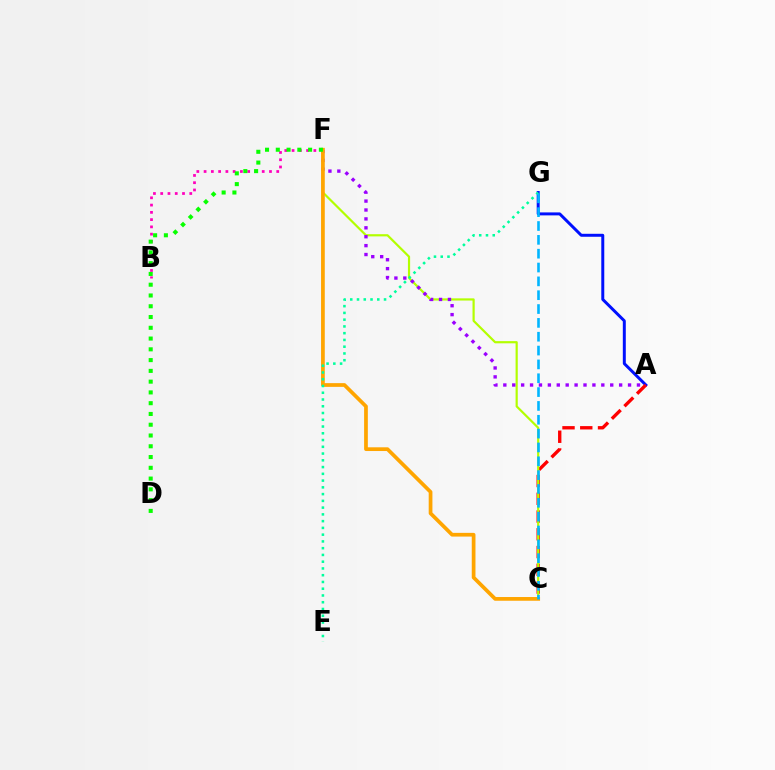{('A', 'G'): [{'color': '#0010ff', 'line_style': 'solid', 'thickness': 2.14}], ('A', 'C'): [{'color': '#ff0000', 'line_style': 'dashed', 'thickness': 2.41}], ('B', 'F'): [{'color': '#ff00bd', 'line_style': 'dotted', 'thickness': 1.97}], ('C', 'F'): [{'color': '#b3ff00', 'line_style': 'solid', 'thickness': 1.58}, {'color': '#ffa500', 'line_style': 'solid', 'thickness': 2.68}], ('A', 'F'): [{'color': '#9b00ff', 'line_style': 'dotted', 'thickness': 2.42}], ('E', 'G'): [{'color': '#00ff9d', 'line_style': 'dotted', 'thickness': 1.84}], ('C', 'G'): [{'color': '#00b5ff', 'line_style': 'dashed', 'thickness': 1.88}], ('D', 'F'): [{'color': '#08ff00', 'line_style': 'dotted', 'thickness': 2.93}]}